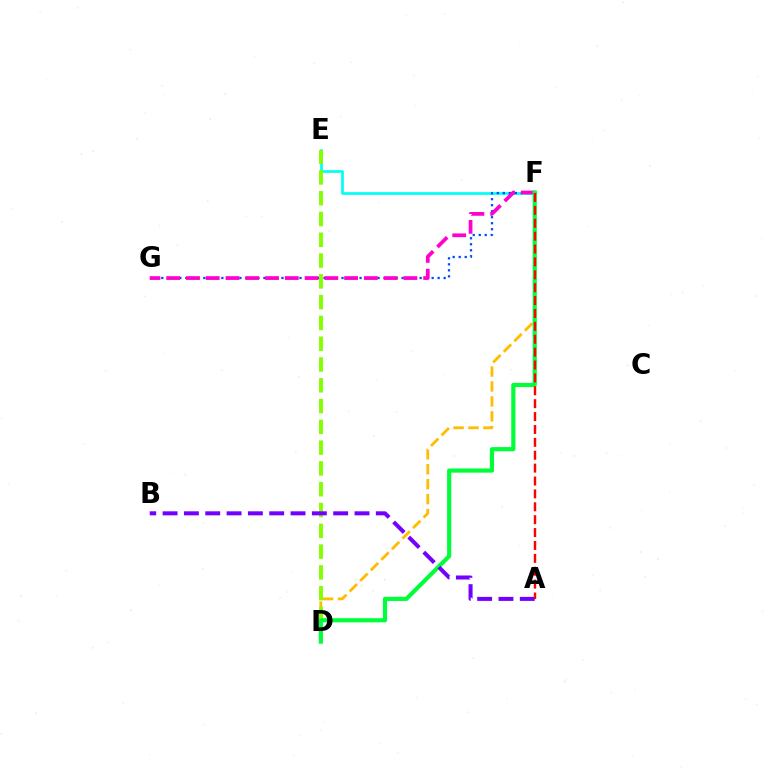{('D', 'F'): [{'color': '#ffbd00', 'line_style': 'dashed', 'thickness': 2.03}, {'color': '#00ff39', 'line_style': 'solid', 'thickness': 2.99}], ('E', 'F'): [{'color': '#00fff6', 'line_style': 'solid', 'thickness': 1.94}], ('F', 'G'): [{'color': '#004bff', 'line_style': 'dotted', 'thickness': 1.63}, {'color': '#ff00cf', 'line_style': 'dashed', 'thickness': 2.69}], ('D', 'E'): [{'color': '#84ff00', 'line_style': 'dashed', 'thickness': 2.82}], ('A', 'B'): [{'color': '#7200ff', 'line_style': 'dashed', 'thickness': 2.9}], ('A', 'F'): [{'color': '#ff0000', 'line_style': 'dashed', 'thickness': 1.75}]}